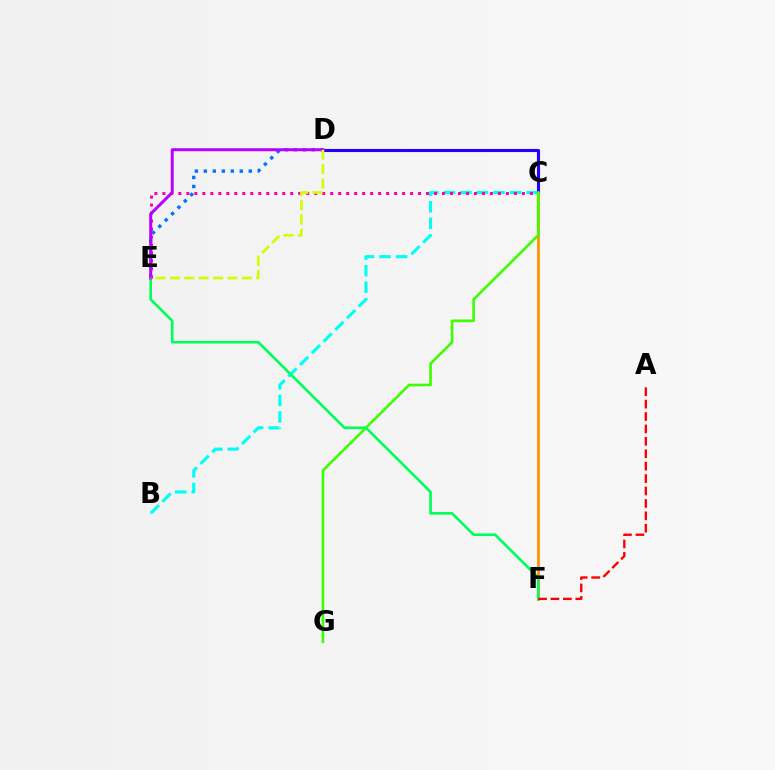{('B', 'C'): [{'color': '#00fff6', 'line_style': 'dashed', 'thickness': 2.25}], ('C', 'D'): [{'color': '#2500ff', 'line_style': 'solid', 'thickness': 2.23}], ('C', 'E'): [{'color': '#ff00ac', 'line_style': 'dotted', 'thickness': 2.17}], ('D', 'E'): [{'color': '#0074ff', 'line_style': 'dotted', 'thickness': 2.44}, {'color': '#b900ff', 'line_style': 'solid', 'thickness': 2.15}, {'color': '#d1ff00', 'line_style': 'dashed', 'thickness': 1.95}], ('C', 'F'): [{'color': '#ff9400', 'line_style': 'solid', 'thickness': 2.03}], ('C', 'G'): [{'color': '#3dff00', 'line_style': 'solid', 'thickness': 1.9}], ('E', 'F'): [{'color': '#00ff5c', 'line_style': 'solid', 'thickness': 1.89}], ('A', 'F'): [{'color': '#ff0000', 'line_style': 'dashed', 'thickness': 1.69}]}